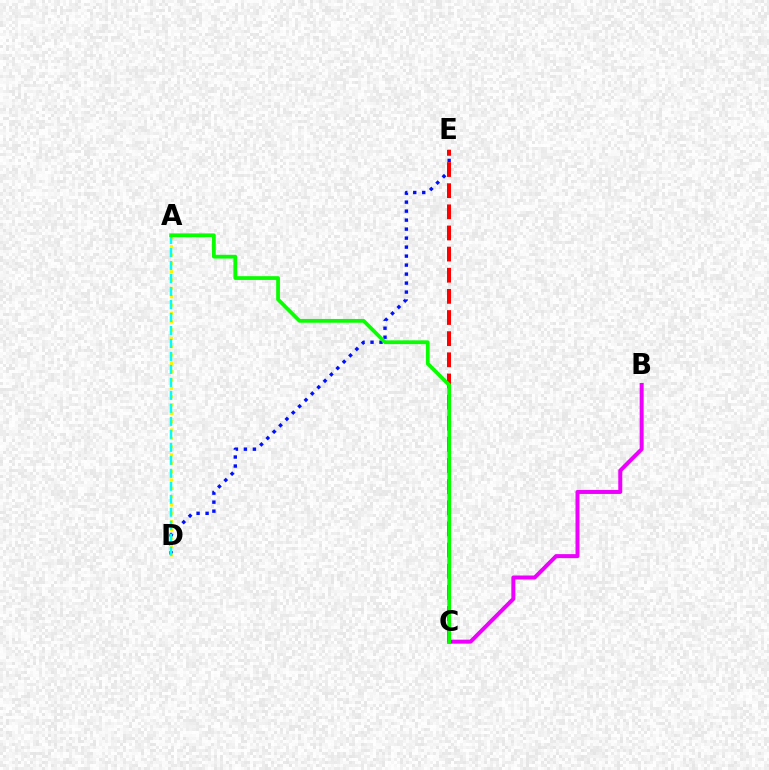{('B', 'C'): [{'color': '#ee00ff', 'line_style': 'solid', 'thickness': 2.88}], ('D', 'E'): [{'color': '#0010ff', 'line_style': 'dotted', 'thickness': 2.44}], ('A', 'D'): [{'color': '#fcf500', 'line_style': 'dotted', 'thickness': 2.26}, {'color': '#00fff6', 'line_style': 'dashed', 'thickness': 1.76}], ('C', 'E'): [{'color': '#ff0000', 'line_style': 'dashed', 'thickness': 2.87}], ('A', 'C'): [{'color': '#08ff00', 'line_style': 'solid', 'thickness': 2.71}]}